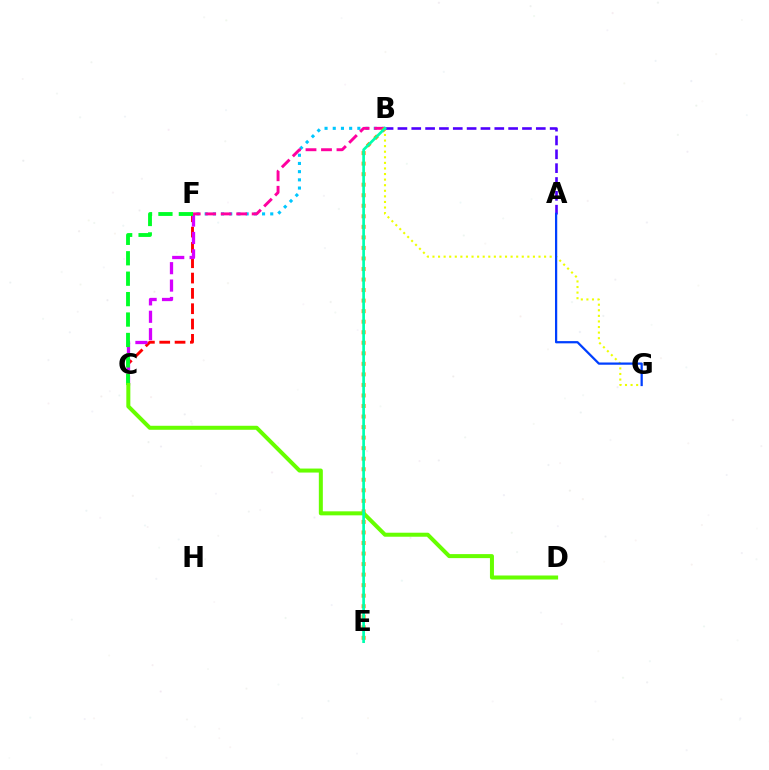{('C', 'F'): [{'color': '#ff0000', 'line_style': 'dashed', 'thickness': 2.08}, {'color': '#d600ff', 'line_style': 'dashed', 'thickness': 2.36}, {'color': '#00ff27', 'line_style': 'dashed', 'thickness': 2.77}], ('B', 'F'): [{'color': '#00c7ff', 'line_style': 'dotted', 'thickness': 2.23}, {'color': '#ff00a0', 'line_style': 'dashed', 'thickness': 2.1}], ('B', 'E'): [{'color': '#ff8800', 'line_style': 'dotted', 'thickness': 2.86}, {'color': '#00ffaf', 'line_style': 'solid', 'thickness': 1.94}], ('B', 'G'): [{'color': '#eeff00', 'line_style': 'dotted', 'thickness': 1.52}], ('C', 'D'): [{'color': '#66ff00', 'line_style': 'solid', 'thickness': 2.89}], ('A', 'B'): [{'color': '#4f00ff', 'line_style': 'dashed', 'thickness': 1.88}], ('A', 'G'): [{'color': '#003fff', 'line_style': 'solid', 'thickness': 1.61}]}